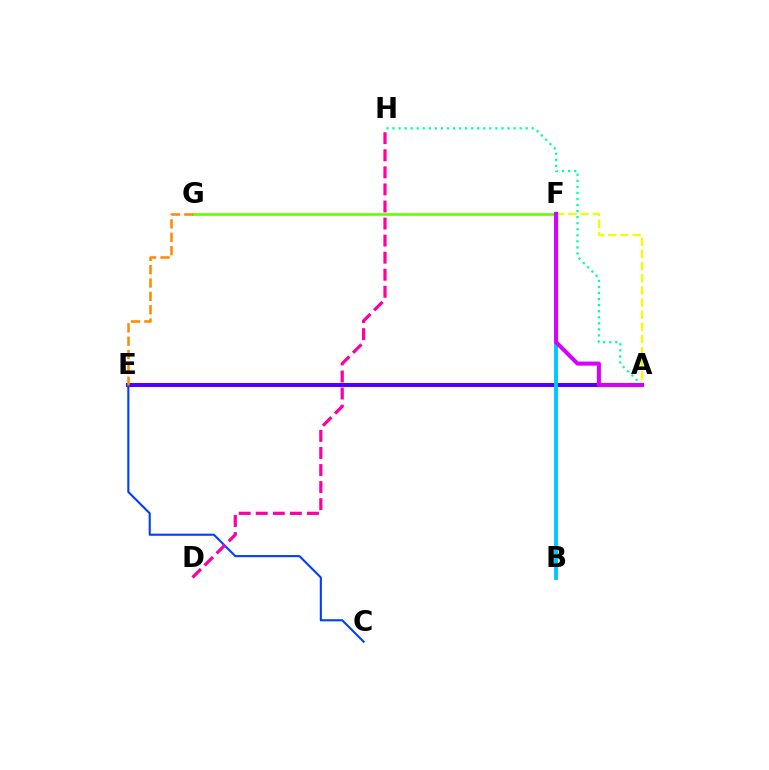{('A', 'E'): [{'color': '#00ff27', 'line_style': 'solid', 'thickness': 2.01}, {'color': '#4f00ff', 'line_style': 'solid', 'thickness': 2.91}], ('A', 'F'): [{'color': '#eeff00', 'line_style': 'dashed', 'thickness': 1.65}, {'color': '#d600ff', 'line_style': 'solid', 'thickness': 2.91}], ('F', 'G'): [{'color': '#66ff00', 'line_style': 'solid', 'thickness': 1.92}], ('A', 'H'): [{'color': '#00ffaf', 'line_style': 'dotted', 'thickness': 1.64}], ('B', 'F'): [{'color': '#ff0000', 'line_style': 'dashed', 'thickness': 1.56}, {'color': '#00c7ff', 'line_style': 'solid', 'thickness': 2.8}], ('C', 'E'): [{'color': '#003fff', 'line_style': 'solid', 'thickness': 1.52}], ('E', 'G'): [{'color': '#ff8800', 'line_style': 'dashed', 'thickness': 1.82}], ('D', 'H'): [{'color': '#ff00a0', 'line_style': 'dashed', 'thickness': 2.32}]}